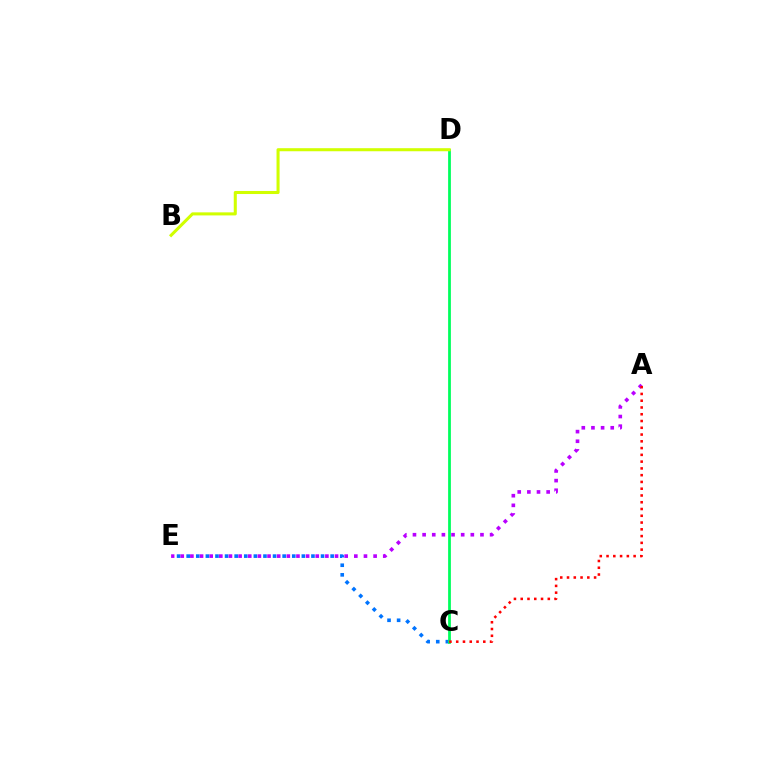{('C', 'E'): [{'color': '#0074ff', 'line_style': 'dotted', 'thickness': 2.61}], ('C', 'D'): [{'color': '#00ff5c', 'line_style': 'solid', 'thickness': 2.0}], ('B', 'D'): [{'color': '#d1ff00', 'line_style': 'solid', 'thickness': 2.2}], ('A', 'E'): [{'color': '#b900ff', 'line_style': 'dotted', 'thickness': 2.62}], ('A', 'C'): [{'color': '#ff0000', 'line_style': 'dotted', 'thickness': 1.84}]}